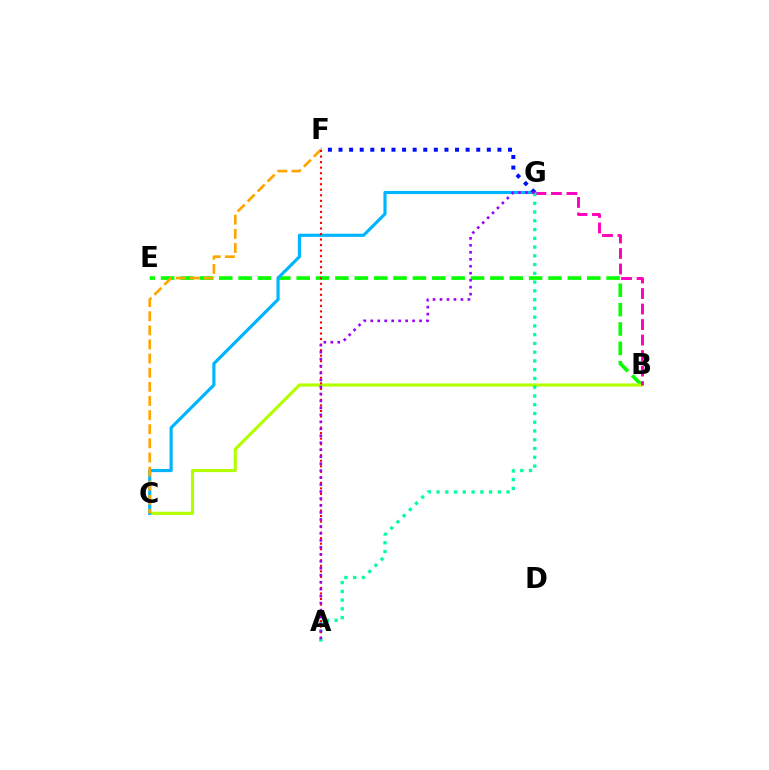{('B', 'E'): [{'color': '#08ff00', 'line_style': 'dashed', 'thickness': 2.63}], ('B', 'C'): [{'color': '#b3ff00', 'line_style': 'solid', 'thickness': 2.26}], ('B', 'G'): [{'color': '#ff00bd', 'line_style': 'dashed', 'thickness': 2.11}], ('C', 'G'): [{'color': '#00b5ff', 'line_style': 'solid', 'thickness': 2.28}], ('F', 'G'): [{'color': '#0010ff', 'line_style': 'dotted', 'thickness': 2.88}], ('A', 'G'): [{'color': '#00ff9d', 'line_style': 'dotted', 'thickness': 2.38}, {'color': '#9b00ff', 'line_style': 'dotted', 'thickness': 1.89}], ('C', 'F'): [{'color': '#ffa500', 'line_style': 'dashed', 'thickness': 1.92}], ('A', 'F'): [{'color': '#ff0000', 'line_style': 'dotted', 'thickness': 1.5}]}